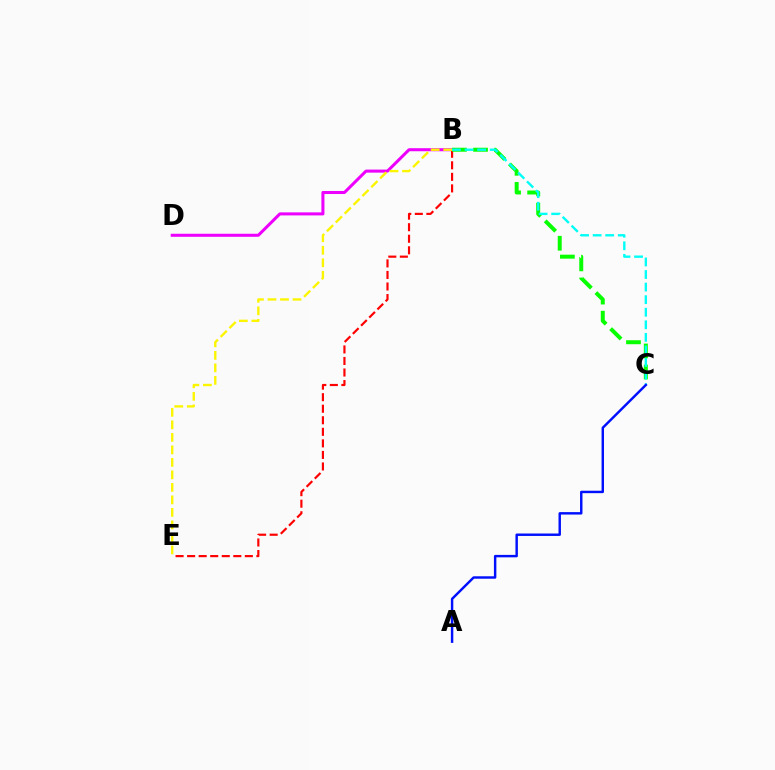{('B', 'D'): [{'color': '#ee00ff', 'line_style': 'solid', 'thickness': 2.19}], ('B', 'E'): [{'color': '#ff0000', 'line_style': 'dashed', 'thickness': 1.57}, {'color': '#fcf500', 'line_style': 'dashed', 'thickness': 1.7}], ('B', 'C'): [{'color': '#08ff00', 'line_style': 'dashed', 'thickness': 2.86}, {'color': '#00fff6', 'line_style': 'dashed', 'thickness': 1.71}], ('A', 'C'): [{'color': '#0010ff', 'line_style': 'solid', 'thickness': 1.76}]}